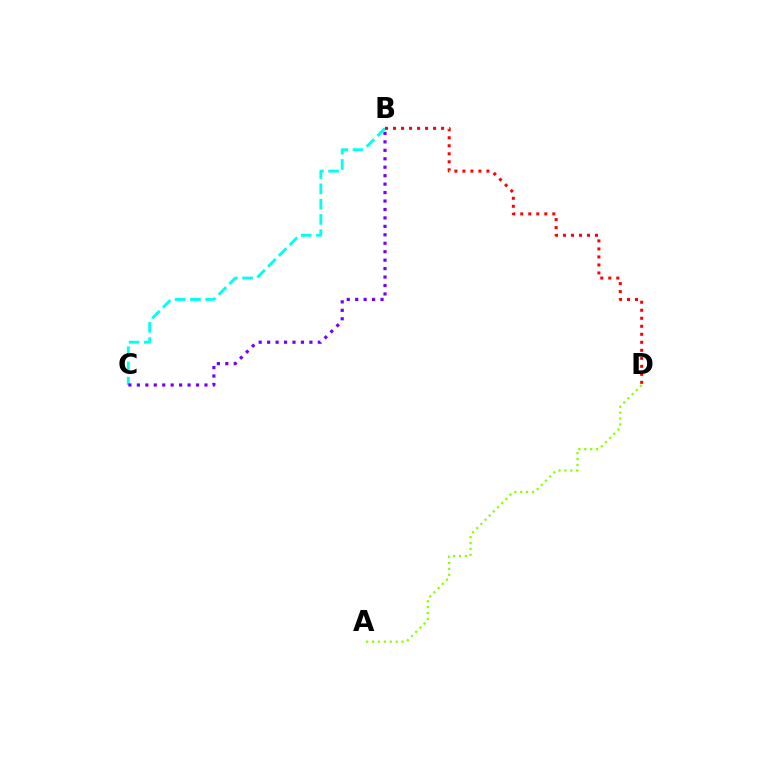{('A', 'D'): [{'color': '#84ff00', 'line_style': 'dotted', 'thickness': 1.6}], ('B', 'C'): [{'color': '#00fff6', 'line_style': 'dashed', 'thickness': 2.07}, {'color': '#7200ff', 'line_style': 'dotted', 'thickness': 2.3}], ('B', 'D'): [{'color': '#ff0000', 'line_style': 'dotted', 'thickness': 2.18}]}